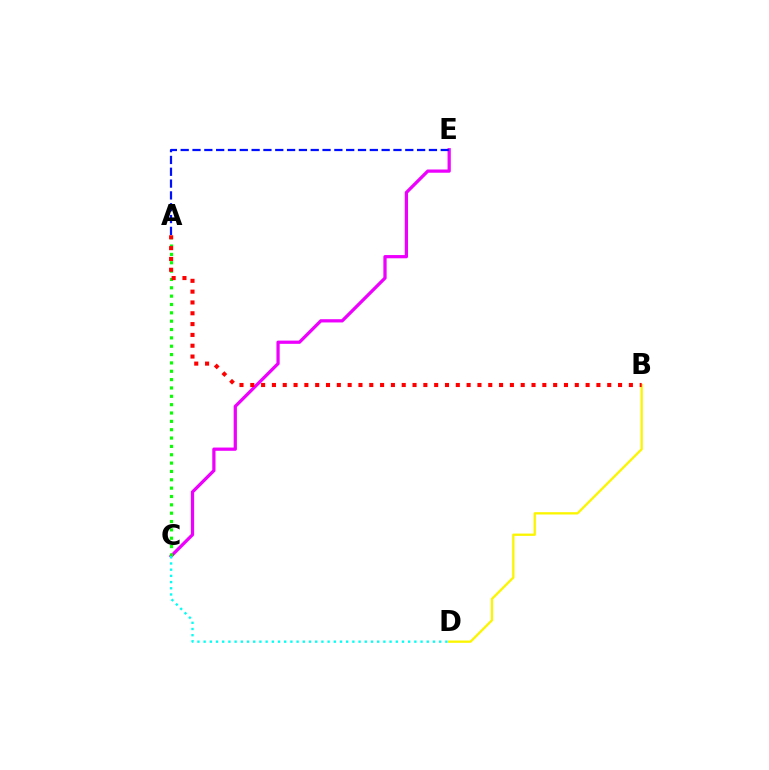{('C', 'E'): [{'color': '#ee00ff', 'line_style': 'solid', 'thickness': 2.34}], ('A', 'C'): [{'color': '#08ff00', 'line_style': 'dotted', 'thickness': 2.27}], ('C', 'D'): [{'color': '#00fff6', 'line_style': 'dotted', 'thickness': 1.68}], ('B', 'D'): [{'color': '#fcf500', 'line_style': 'solid', 'thickness': 1.66}], ('A', 'B'): [{'color': '#ff0000', 'line_style': 'dotted', 'thickness': 2.94}], ('A', 'E'): [{'color': '#0010ff', 'line_style': 'dashed', 'thickness': 1.61}]}